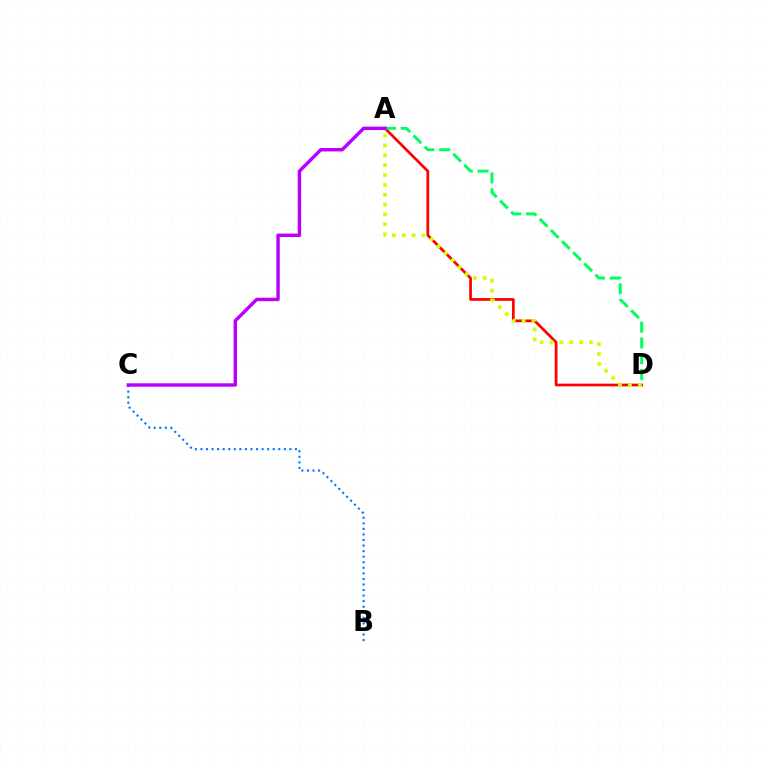{('A', 'D'): [{'color': '#ff0000', 'line_style': 'solid', 'thickness': 1.96}, {'color': '#00ff5c', 'line_style': 'dashed', 'thickness': 2.14}, {'color': '#d1ff00', 'line_style': 'dotted', 'thickness': 2.68}], ('B', 'C'): [{'color': '#0074ff', 'line_style': 'dotted', 'thickness': 1.51}], ('A', 'C'): [{'color': '#b900ff', 'line_style': 'solid', 'thickness': 2.46}]}